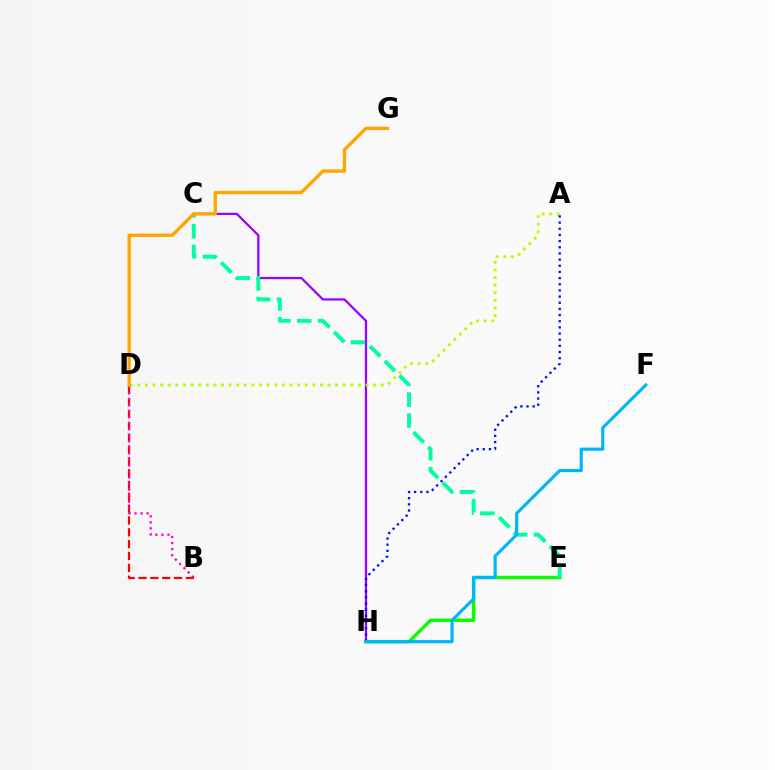{('B', 'D'): [{'color': '#ff0000', 'line_style': 'dashed', 'thickness': 1.61}, {'color': '#ff00bd', 'line_style': 'dotted', 'thickness': 1.64}], ('E', 'H'): [{'color': '#08ff00', 'line_style': 'solid', 'thickness': 2.48}], ('C', 'H'): [{'color': '#9b00ff', 'line_style': 'solid', 'thickness': 1.62}], ('A', 'D'): [{'color': '#b3ff00', 'line_style': 'dotted', 'thickness': 2.07}], ('A', 'H'): [{'color': '#0010ff', 'line_style': 'dotted', 'thickness': 1.67}], ('C', 'E'): [{'color': '#00ff9d', 'line_style': 'dashed', 'thickness': 2.83}], ('D', 'G'): [{'color': '#ffa500', 'line_style': 'solid', 'thickness': 2.4}], ('F', 'H'): [{'color': '#00b5ff', 'line_style': 'solid', 'thickness': 2.27}]}